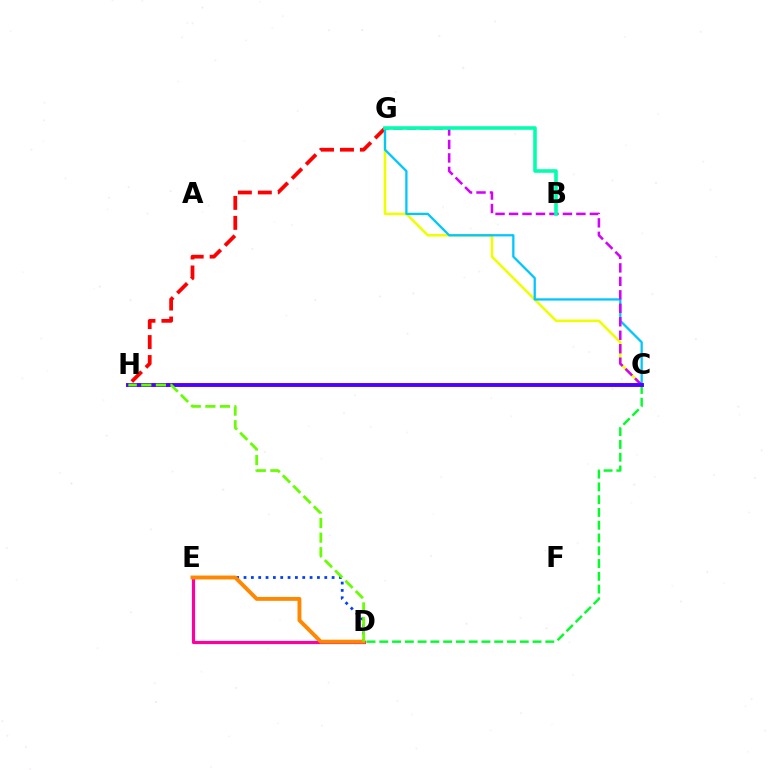{('C', 'G'): [{'color': '#eeff00', 'line_style': 'solid', 'thickness': 1.84}, {'color': '#00c7ff', 'line_style': 'solid', 'thickness': 1.65}, {'color': '#d600ff', 'line_style': 'dashed', 'thickness': 1.83}], ('D', 'E'): [{'color': '#003fff', 'line_style': 'dotted', 'thickness': 1.99}, {'color': '#ff00a0', 'line_style': 'solid', 'thickness': 2.3}, {'color': '#ff8800', 'line_style': 'solid', 'thickness': 2.8}], ('G', 'H'): [{'color': '#ff0000', 'line_style': 'dashed', 'thickness': 2.71}], ('C', 'D'): [{'color': '#00ff27', 'line_style': 'dashed', 'thickness': 1.73}], ('B', 'G'): [{'color': '#00ffaf', 'line_style': 'solid', 'thickness': 2.58}], ('C', 'H'): [{'color': '#4f00ff', 'line_style': 'solid', 'thickness': 2.8}], ('D', 'H'): [{'color': '#66ff00', 'line_style': 'dashed', 'thickness': 1.98}]}